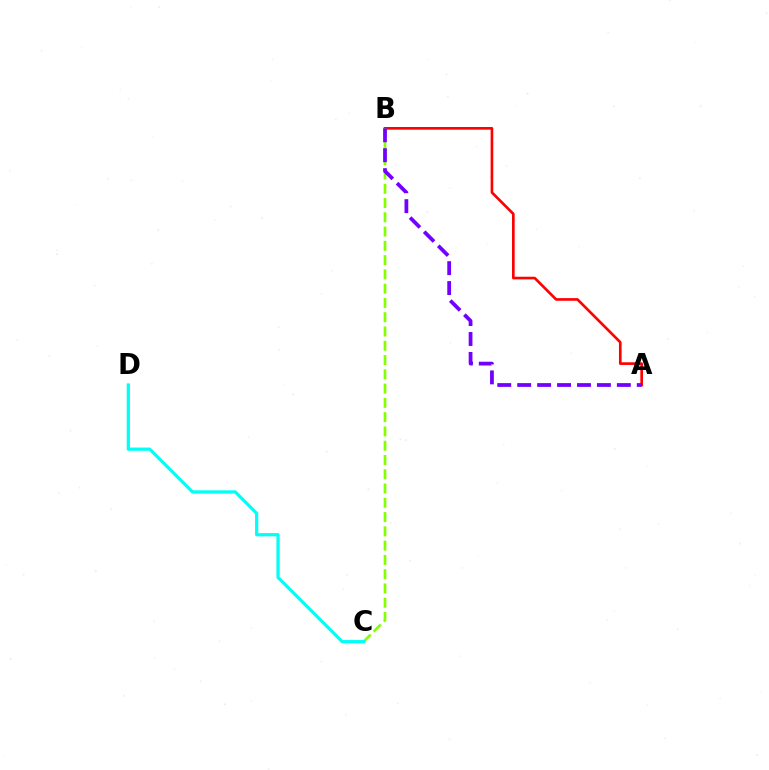{('A', 'B'): [{'color': '#ff0000', 'line_style': 'solid', 'thickness': 1.91}, {'color': '#7200ff', 'line_style': 'dashed', 'thickness': 2.71}], ('B', 'C'): [{'color': '#84ff00', 'line_style': 'dashed', 'thickness': 1.94}], ('C', 'D'): [{'color': '#00fff6', 'line_style': 'solid', 'thickness': 2.33}]}